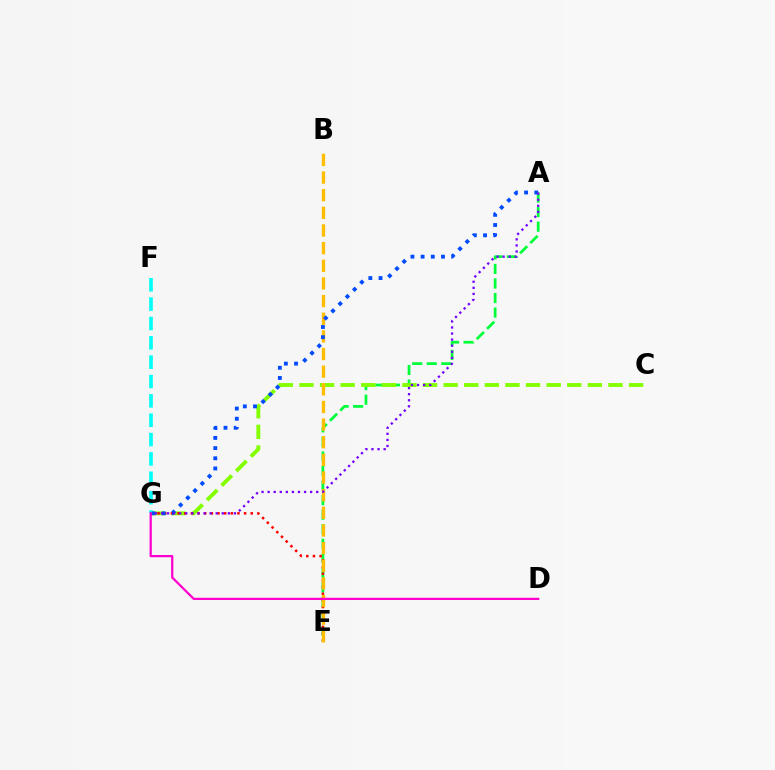{('A', 'E'): [{'color': '#00ff39', 'line_style': 'dashed', 'thickness': 1.98}], ('C', 'G'): [{'color': '#84ff00', 'line_style': 'dashed', 'thickness': 2.8}], ('E', 'G'): [{'color': '#ff0000', 'line_style': 'dotted', 'thickness': 1.81}], ('F', 'G'): [{'color': '#00fff6', 'line_style': 'dashed', 'thickness': 2.63}], ('B', 'E'): [{'color': '#ffbd00', 'line_style': 'dashed', 'thickness': 2.4}], ('A', 'G'): [{'color': '#004bff', 'line_style': 'dotted', 'thickness': 2.77}, {'color': '#7200ff', 'line_style': 'dotted', 'thickness': 1.65}], ('D', 'G'): [{'color': '#ff00cf', 'line_style': 'solid', 'thickness': 1.61}]}